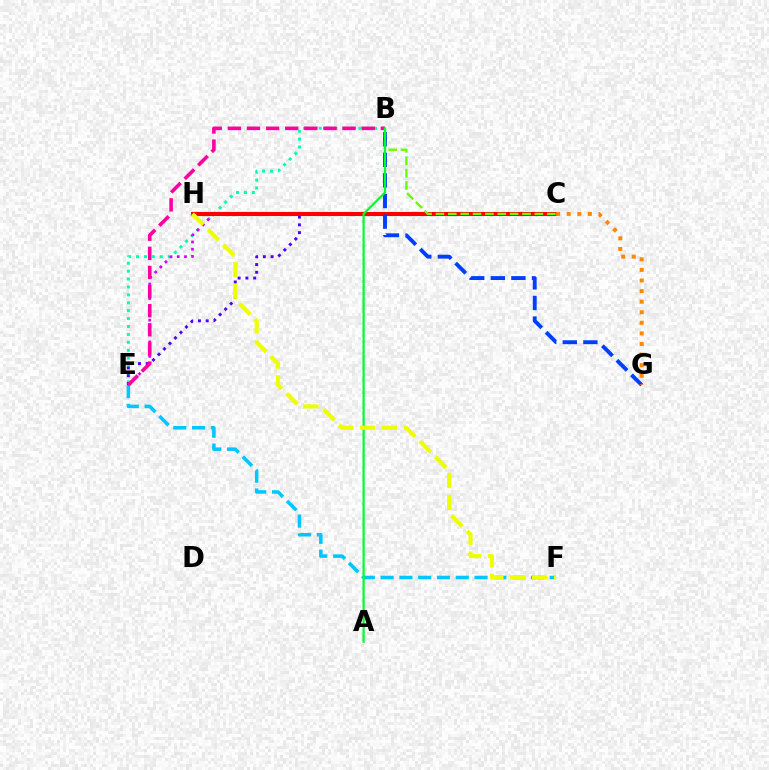{('B', 'E'): [{'color': '#00ffaf', 'line_style': 'dotted', 'thickness': 2.15}, {'color': '#ff00a0', 'line_style': 'dashed', 'thickness': 2.6}], ('E', 'F'): [{'color': '#00c7ff', 'line_style': 'dashed', 'thickness': 2.55}], ('C', 'E'): [{'color': '#4f00ff', 'line_style': 'dotted', 'thickness': 2.11}, {'color': '#d600ff', 'line_style': 'dotted', 'thickness': 1.96}], ('C', 'H'): [{'color': '#ff0000', 'line_style': 'solid', 'thickness': 2.93}], ('B', 'G'): [{'color': '#003fff', 'line_style': 'dashed', 'thickness': 2.8}], ('B', 'C'): [{'color': '#66ff00', 'line_style': 'dashed', 'thickness': 1.68}], ('A', 'B'): [{'color': '#00ff27', 'line_style': 'solid', 'thickness': 1.59}], ('C', 'G'): [{'color': '#ff8800', 'line_style': 'dotted', 'thickness': 2.88}], ('F', 'H'): [{'color': '#eeff00', 'line_style': 'dashed', 'thickness': 2.97}]}